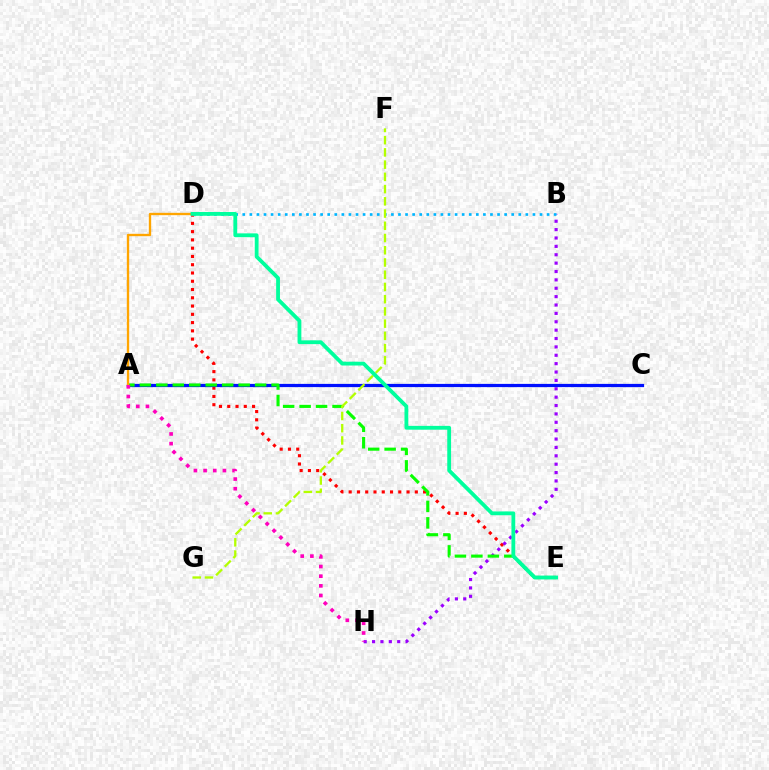{('D', 'E'): [{'color': '#ff0000', 'line_style': 'dotted', 'thickness': 2.25}, {'color': '#00ff9d', 'line_style': 'solid', 'thickness': 2.75}], ('B', 'H'): [{'color': '#9b00ff', 'line_style': 'dotted', 'thickness': 2.28}], ('A', 'C'): [{'color': '#0010ff', 'line_style': 'solid', 'thickness': 2.32}], ('A', 'E'): [{'color': '#08ff00', 'line_style': 'dashed', 'thickness': 2.24}], ('B', 'D'): [{'color': '#00b5ff', 'line_style': 'dotted', 'thickness': 1.92}], ('A', 'D'): [{'color': '#ffa500', 'line_style': 'solid', 'thickness': 1.69}], ('F', 'G'): [{'color': '#b3ff00', 'line_style': 'dashed', 'thickness': 1.66}], ('A', 'H'): [{'color': '#ff00bd', 'line_style': 'dotted', 'thickness': 2.63}]}